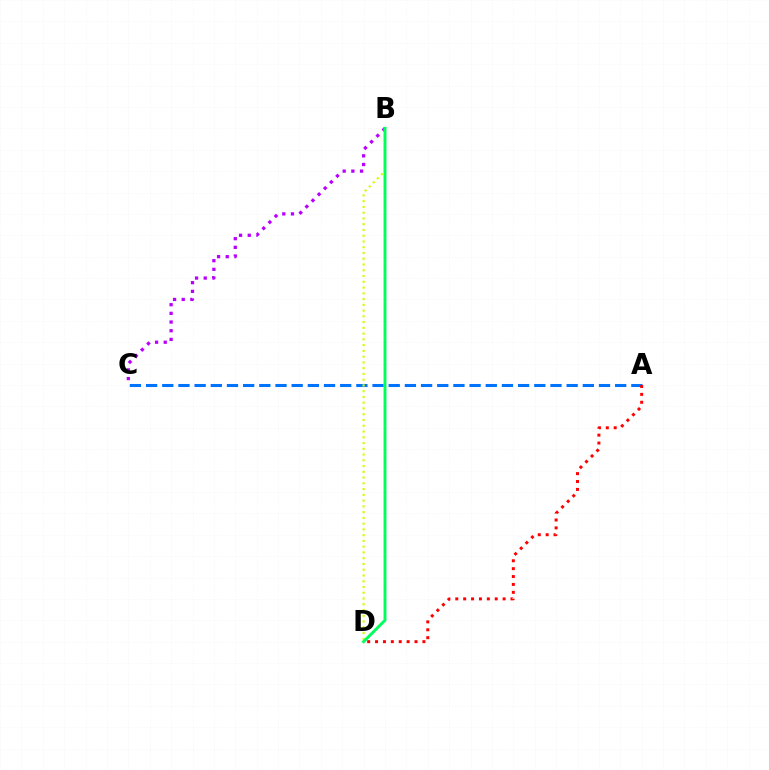{('B', 'C'): [{'color': '#b900ff', 'line_style': 'dotted', 'thickness': 2.36}], ('A', 'C'): [{'color': '#0074ff', 'line_style': 'dashed', 'thickness': 2.2}], ('A', 'D'): [{'color': '#ff0000', 'line_style': 'dotted', 'thickness': 2.14}], ('B', 'D'): [{'color': '#d1ff00', 'line_style': 'dotted', 'thickness': 1.56}, {'color': '#00ff5c', 'line_style': 'solid', 'thickness': 2.11}]}